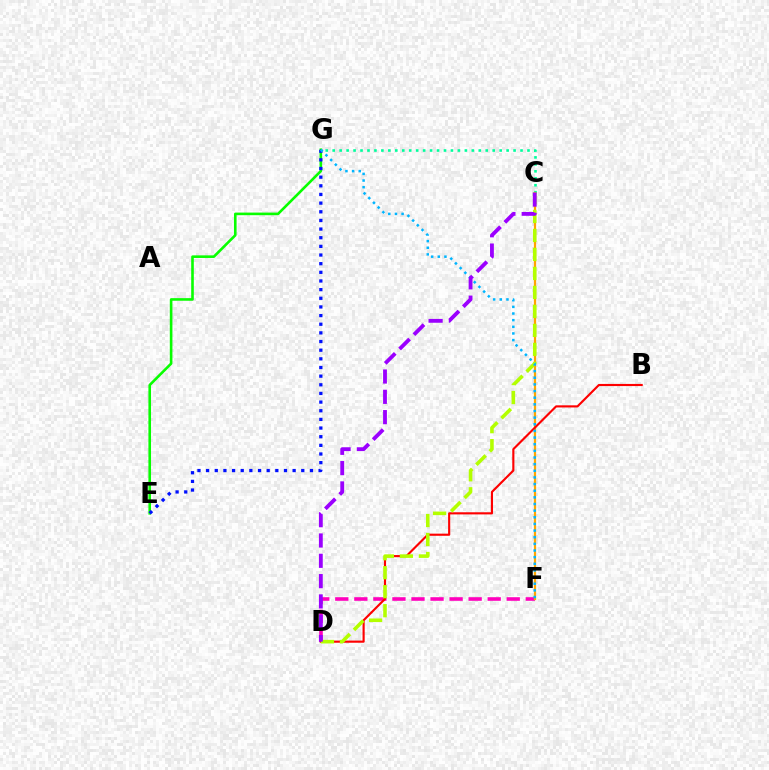{('D', 'F'): [{'color': '#ff00bd', 'line_style': 'dashed', 'thickness': 2.59}], ('C', 'G'): [{'color': '#00ff9d', 'line_style': 'dotted', 'thickness': 1.89}], ('E', 'G'): [{'color': '#08ff00', 'line_style': 'solid', 'thickness': 1.88}, {'color': '#0010ff', 'line_style': 'dotted', 'thickness': 2.35}], ('C', 'F'): [{'color': '#ffa500', 'line_style': 'solid', 'thickness': 1.6}], ('B', 'D'): [{'color': '#ff0000', 'line_style': 'solid', 'thickness': 1.54}], ('C', 'D'): [{'color': '#b3ff00', 'line_style': 'dashed', 'thickness': 2.58}, {'color': '#9b00ff', 'line_style': 'dashed', 'thickness': 2.76}], ('F', 'G'): [{'color': '#00b5ff', 'line_style': 'dotted', 'thickness': 1.81}]}